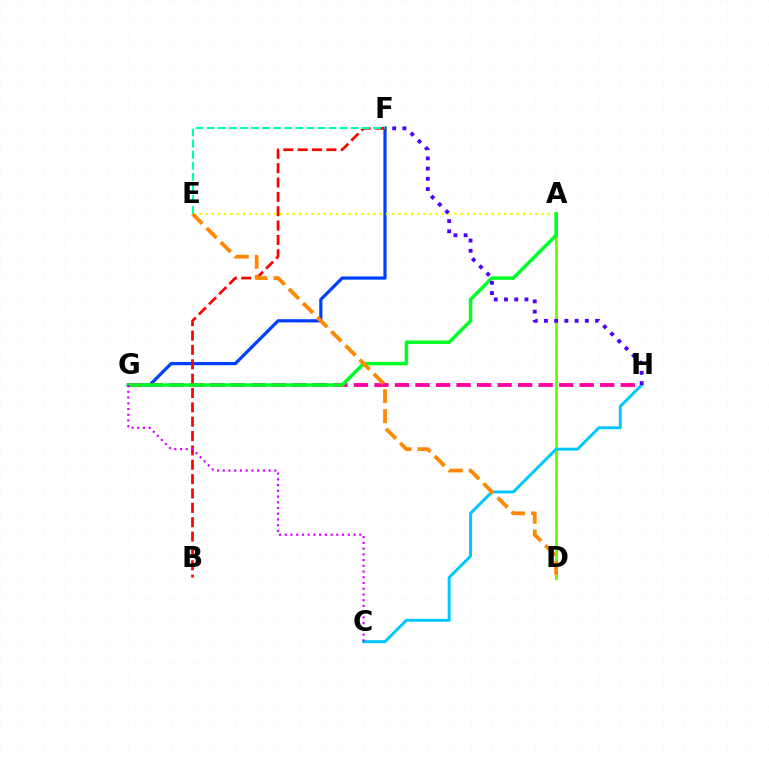{('F', 'G'): [{'color': '#003fff', 'line_style': 'solid', 'thickness': 2.31}], ('G', 'H'): [{'color': '#ff00a0', 'line_style': 'dashed', 'thickness': 2.79}], ('A', 'D'): [{'color': '#66ff00', 'line_style': 'solid', 'thickness': 2.04}], ('B', 'F'): [{'color': '#ff0000', 'line_style': 'dashed', 'thickness': 1.95}], ('C', 'H'): [{'color': '#00c7ff', 'line_style': 'solid', 'thickness': 2.14}], ('A', 'E'): [{'color': '#eeff00', 'line_style': 'dotted', 'thickness': 1.69}], ('A', 'G'): [{'color': '#00ff27', 'line_style': 'solid', 'thickness': 2.53}], ('D', 'E'): [{'color': '#ff8800', 'line_style': 'dashed', 'thickness': 2.72}], ('C', 'G'): [{'color': '#d600ff', 'line_style': 'dotted', 'thickness': 1.56}], ('E', 'F'): [{'color': '#00ffaf', 'line_style': 'dashed', 'thickness': 1.51}], ('F', 'H'): [{'color': '#4f00ff', 'line_style': 'dotted', 'thickness': 2.78}]}